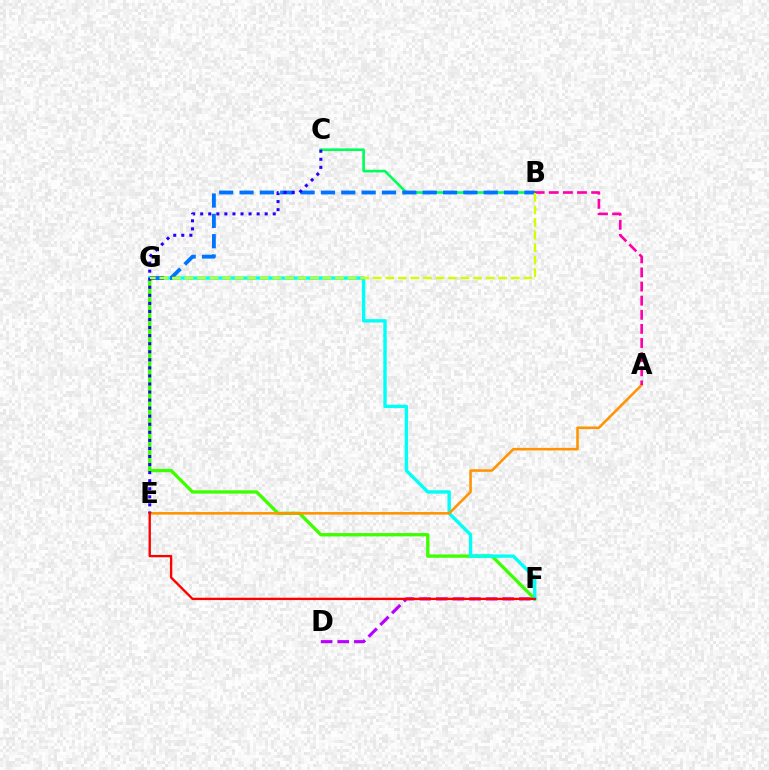{('D', 'F'): [{'color': '#b900ff', 'line_style': 'dashed', 'thickness': 2.26}], ('F', 'G'): [{'color': '#3dff00', 'line_style': 'solid', 'thickness': 2.39}, {'color': '#00fff6', 'line_style': 'solid', 'thickness': 2.43}], ('B', 'C'): [{'color': '#00ff5c', 'line_style': 'solid', 'thickness': 1.91}], ('A', 'E'): [{'color': '#ff9400', 'line_style': 'solid', 'thickness': 1.84}], ('B', 'G'): [{'color': '#0074ff', 'line_style': 'dashed', 'thickness': 2.76}, {'color': '#d1ff00', 'line_style': 'dashed', 'thickness': 1.7}], ('A', 'B'): [{'color': '#ff00ac', 'line_style': 'dashed', 'thickness': 1.92}], ('C', 'E'): [{'color': '#2500ff', 'line_style': 'dotted', 'thickness': 2.19}], ('E', 'F'): [{'color': '#ff0000', 'line_style': 'solid', 'thickness': 1.69}]}